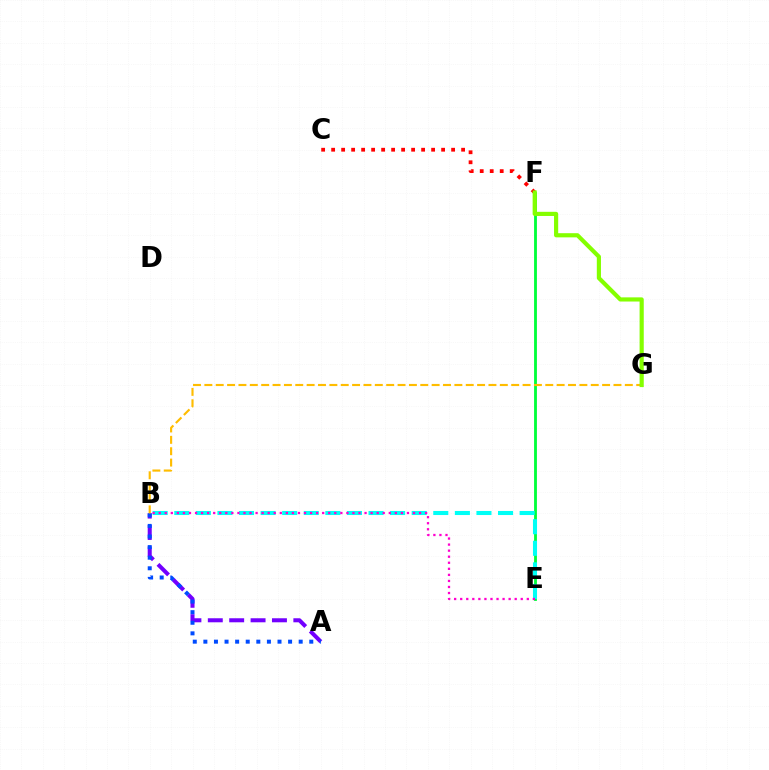{('A', 'B'): [{'color': '#7200ff', 'line_style': 'dashed', 'thickness': 2.91}, {'color': '#004bff', 'line_style': 'dotted', 'thickness': 2.88}], ('C', 'F'): [{'color': '#ff0000', 'line_style': 'dotted', 'thickness': 2.72}], ('E', 'F'): [{'color': '#00ff39', 'line_style': 'solid', 'thickness': 2.04}], ('B', 'G'): [{'color': '#ffbd00', 'line_style': 'dashed', 'thickness': 1.54}], ('B', 'E'): [{'color': '#00fff6', 'line_style': 'dashed', 'thickness': 2.93}, {'color': '#ff00cf', 'line_style': 'dotted', 'thickness': 1.65}], ('F', 'G'): [{'color': '#84ff00', 'line_style': 'solid', 'thickness': 3.0}]}